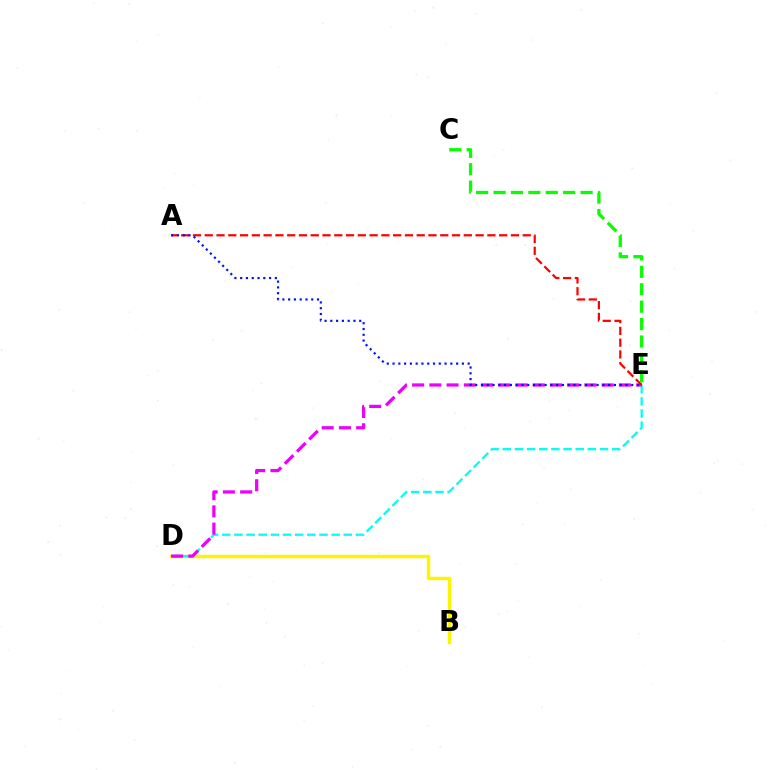{('B', 'D'): [{'color': '#fcf500', 'line_style': 'solid', 'thickness': 2.48}], ('D', 'E'): [{'color': '#00fff6', 'line_style': 'dashed', 'thickness': 1.65}, {'color': '#ee00ff', 'line_style': 'dashed', 'thickness': 2.34}], ('A', 'E'): [{'color': '#ff0000', 'line_style': 'dashed', 'thickness': 1.6}, {'color': '#0010ff', 'line_style': 'dotted', 'thickness': 1.57}], ('C', 'E'): [{'color': '#08ff00', 'line_style': 'dashed', 'thickness': 2.37}]}